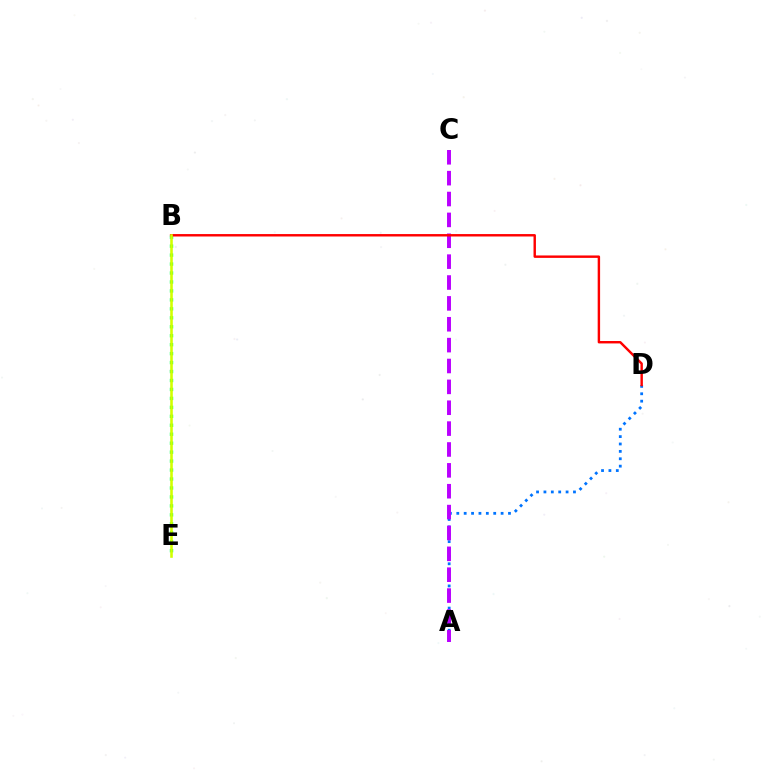{('A', 'D'): [{'color': '#0074ff', 'line_style': 'dotted', 'thickness': 2.01}], ('B', 'E'): [{'color': '#00ff5c', 'line_style': 'dotted', 'thickness': 2.43}, {'color': '#d1ff00', 'line_style': 'solid', 'thickness': 1.87}], ('A', 'C'): [{'color': '#b900ff', 'line_style': 'dashed', 'thickness': 2.84}], ('B', 'D'): [{'color': '#ff0000', 'line_style': 'solid', 'thickness': 1.75}]}